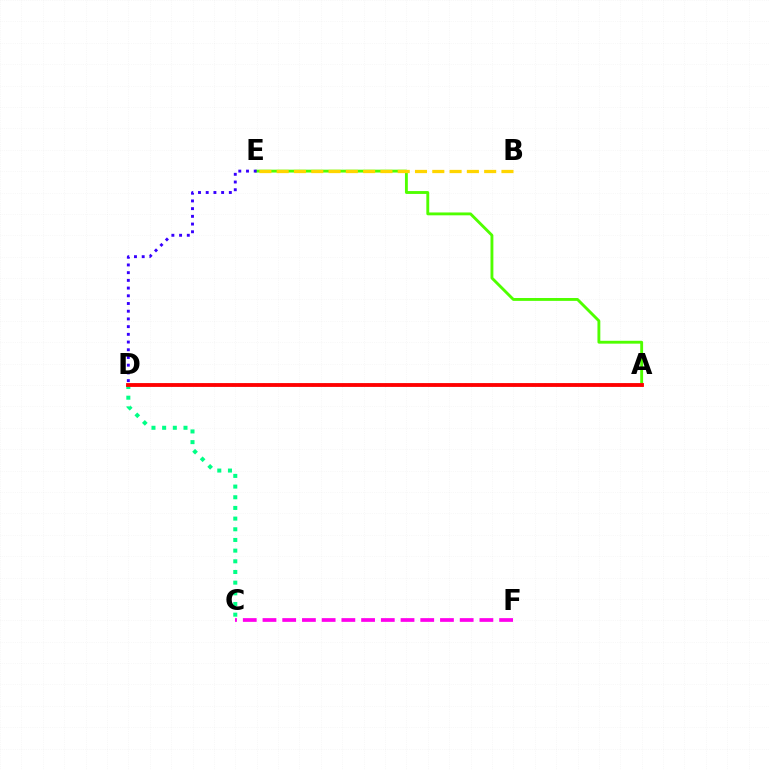{('C', 'F'): [{'color': '#ff00ed', 'line_style': 'dashed', 'thickness': 2.68}], ('A', 'E'): [{'color': '#4fff00', 'line_style': 'solid', 'thickness': 2.06}], ('B', 'E'): [{'color': '#ffd500', 'line_style': 'dashed', 'thickness': 2.35}], ('D', 'E'): [{'color': '#3700ff', 'line_style': 'dotted', 'thickness': 2.09}], ('C', 'D'): [{'color': '#00ff86', 'line_style': 'dotted', 'thickness': 2.9}], ('A', 'D'): [{'color': '#009eff', 'line_style': 'dotted', 'thickness': 1.66}, {'color': '#ff0000', 'line_style': 'solid', 'thickness': 2.75}]}